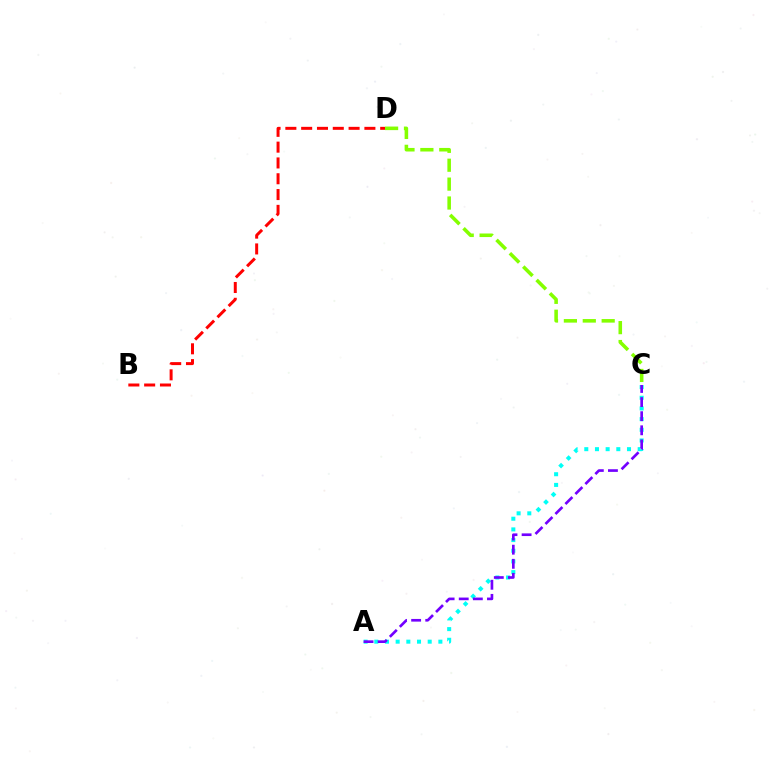{('A', 'C'): [{'color': '#00fff6', 'line_style': 'dotted', 'thickness': 2.9}, {'color': '#7200ff', 'line_style': 'dashed', 'thickness': 1.92}], ('C', 'D'): [{'color': '#84ff00', 'line_style': 'dashed', 'thickness': 2.57}], ('B', 'D'): [{'color': '#ff0000', 'line_style': 'dashed', 'thickness': 2.15}]}